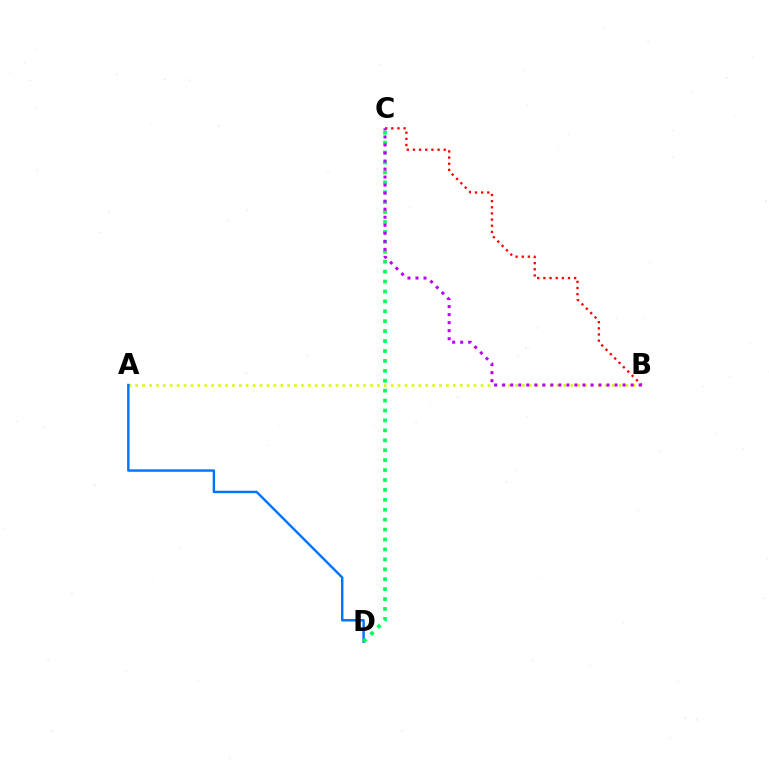{('A', 'B'): [{'color': '#d1ff00', 'line_style': 'dotted', 'thickness': 1.88}], ('A', 'D'): [{'color': '#0074ff', 'line_style': 'solid', 'thickness': 1.75}], ('C', 'D'): [{'color': '#00ff5c', 'line_style': 'dotted', 'thickness': 2.7}], ('B', 'C'): [{'color': '#ff0000', 'line_style': 'dotted', 'thickness': 1.67}, {'color': '#b900ff', 'line_style': 'dotted', 'thickness': 2.18}]}